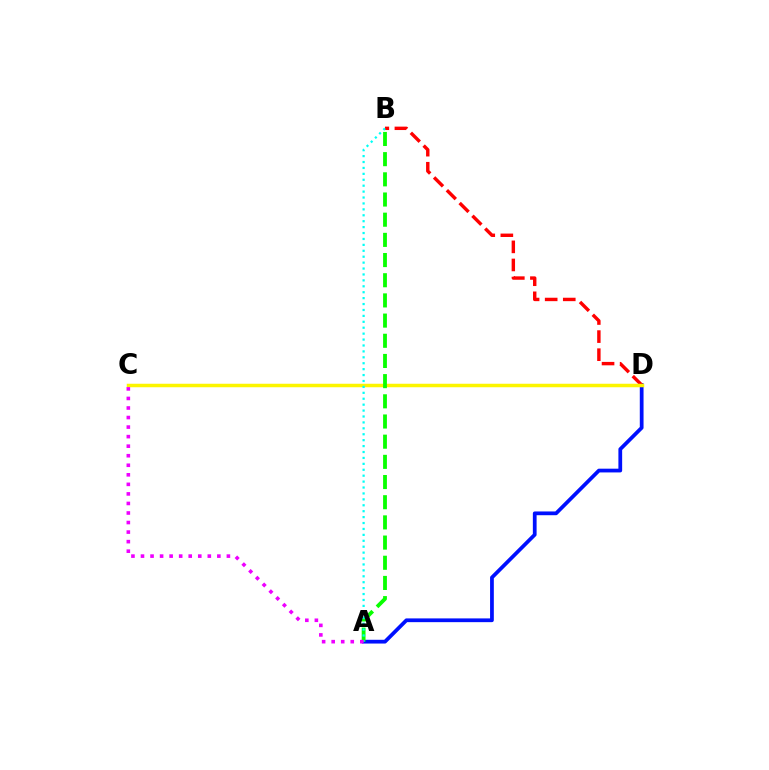{('A', 'D'): [{'color': '#0010ff', 'line_style': 'solid', 'thickness': 2.7}], ('B', 'D'): [{'color': '#ff0000', 'line_style': 'dashed', 'thickness': 2.46}], ('C', 'D'): [{'color': '#fcf500', 'line_style': 'solid', 'thickness': 2.52}], ('A', 'B'): [{'color': '#08ff00', 'line_style': 'dashed', 'thickness': 2.74}, {'color': '#00fff6', 'line_style': 'dotted', 'thickness': 1.61}], ('A', 'C'): [{'color': '#ee00ff', 'line_style': 'dotted', 'thickness': 2.59}]}